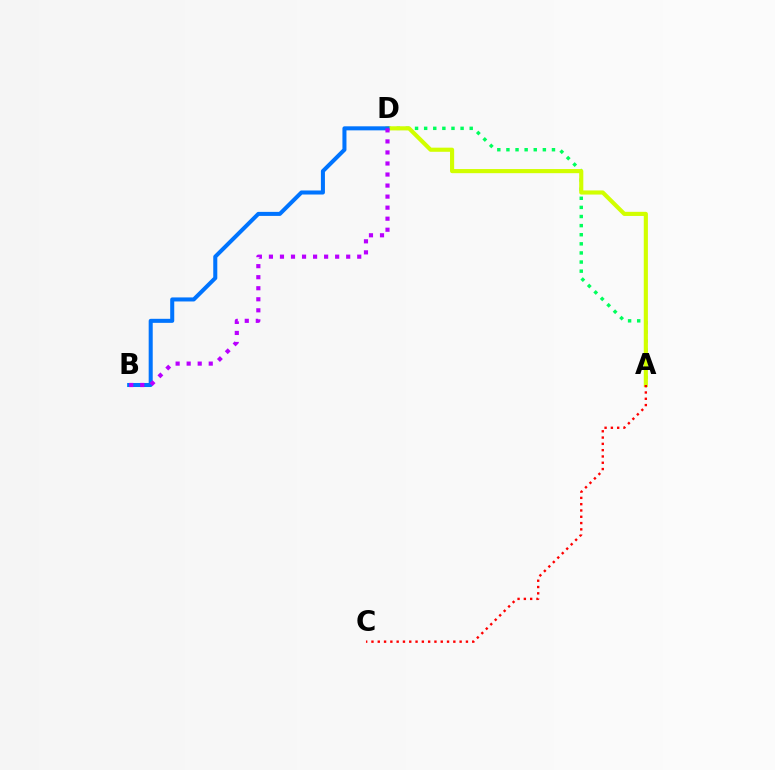{('A', 'D'): [{'color': '#00ff5c', 'line_style': 'dotted', 'thickness': 2.47}, {'color': '#d1ff00', 'line_style': 'solid', 'thickness': 2.97}], ('B', 'D'): [{'color': '#0074ff', 'line_style': 'solid', 'thickness': 2.91}, {'color': '#b900ff', 'line_style': 'dotted', 'thickness': 3.0}], ('A', 'C'): [{'color': '#ff0000', 'line_style': 'dotted', 'thickness': 1.71}]}